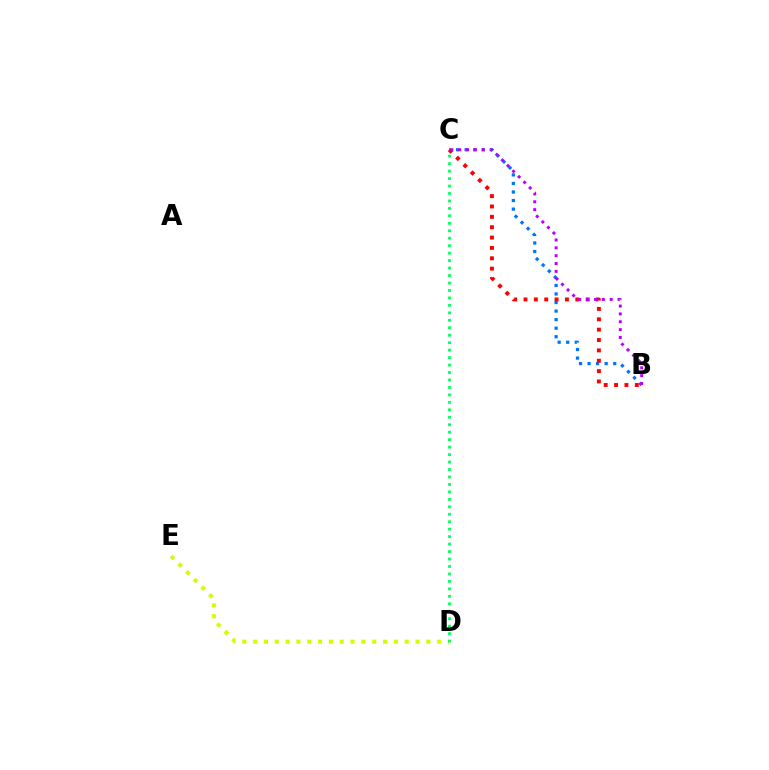{('B', 'C'): [{'color': '#0074ff', 'line_style': 'dotted', 'thickness': 2.32}, {'color': '#ff0000', 'line_style': 'dotted', 'thickness': 2.82}, {'color': '#b900ff', 'line_style': 'dotted', 'thickness': 2.13}], ('D', 'E'): [{'color': '#d1ff00', 'line_style': 'dotted', 'thickness': 2.94}], ('C', 'D'): [{'color': '#00ff5c', 'line_style': 'dotted', 'thickness': 2.03}]}